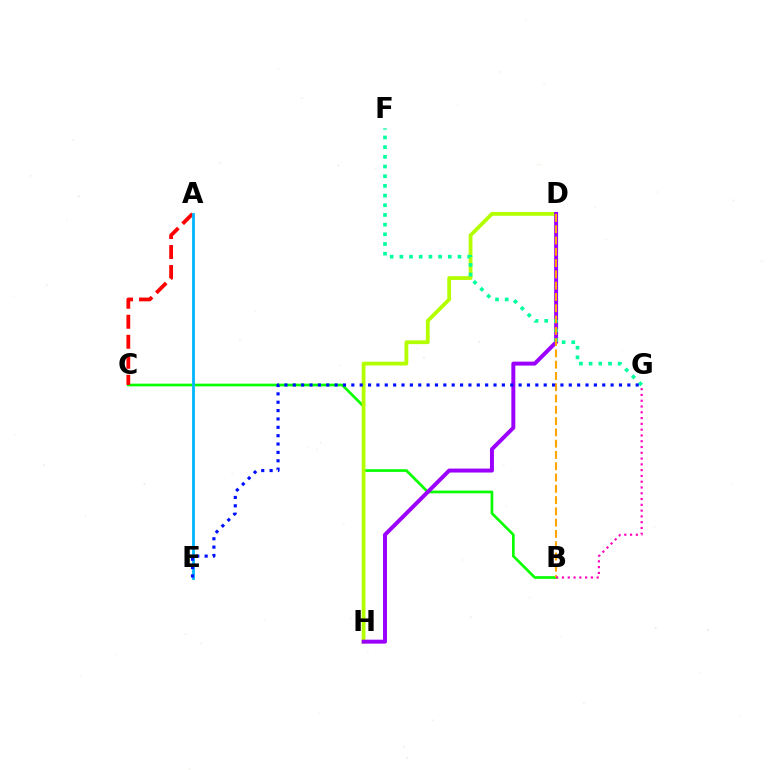{('B', 'C'): [{'color': '#08ff00', 'line_style': 'solid', 'thickness': 1.93}], ('A', 'C'): [{'color': '#ff0000', 'line_style': 'dashed', 'thickness': 2.72}], ('D', 'H'): [{'color': '#b3ff00', 'line_style': 'solid', 'thickness': 2.73}, {'color': '#9b00ff', 'line_style': 'solid', 'thickness': 2.85}], ('A', 'E'): [{'color': '#00b5ff', 'line_style': 'solid', 'thickness': 2.0}], ('F', 'G'): [{'color': '#00ff9d', 'line_style': 'dotted', 'thickness': 2.63}], ('B', 'D'): [{'color': '#ffa500', 'line_style': 'dashed', 'thickness': 1.53}], ('B', 'G'): [{'color': '#ff00bd', 'line_style': 'dotted', 'thickness': 1.57}], ('E', 'G'): [{'color': '#0010ff', 'line_style': 'dotted', 'thickness': 2.27}]}